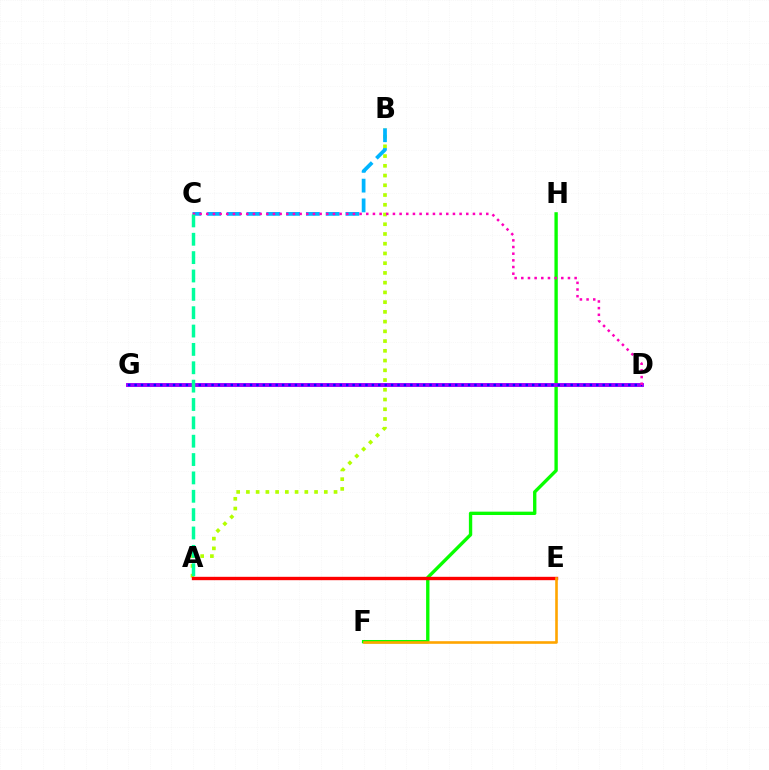{('F', 'H'): [{'color': '#08ff00', 'line_style': 'solid', 'thickness': 2.41}], ('A', 'B'): [{'color': '#b3ff00', 'line_style': 'dotted', 'thickness': 2.65}], ('A', 'E'): [{'color': '#ff0000', 'line_style': 'solid', 'thickness': 2.43}], ('D', 'G'): [{'color': '#9b00ff', 'line_style': 'solid', 'thickness': 2.81}, {'color': '#0010ff', 'line_style': 'dotted', 'thickness': 1.74}], ('B', 'C'): [{'color': '#00b5ff', 'line_style': 'dashed', 'thickness': 2.68}], ('E', 'F'): [{'color': '#ffa500', 'line_style': 'solid', 'thickness': 1.88}], ('C', 'D'): [{'color': '#ff00bd', 'line_style': 'dotted', 'thickness': 1.81}], ('A', 'C'): [{'color': '#00ff9d', 'line_style': 'dashed', 'thickness': 2.49}]}